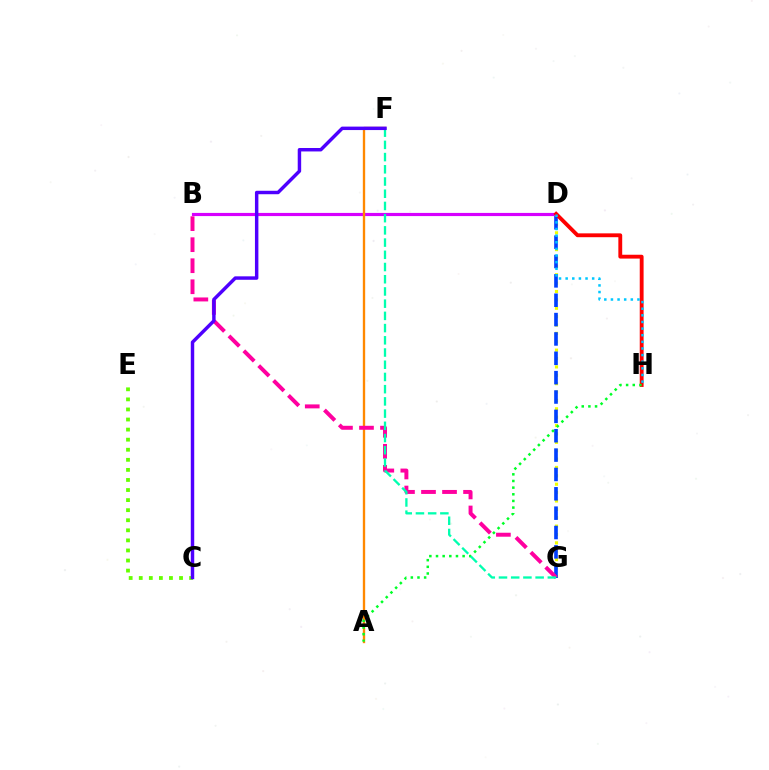{('B', 'D'): [{'color': '#d600ff', 'line_style': 'solid', 'thickness': 2.28}], ('D', 'G'): [{'color': '#eeff00', 'line_style': 'dotted', 'thickness': 2.28}, {'color': '#003fff', 'line_style': 'dashed', 'thickness': 2.63}], ('A', 'F'): [{'color': '#ff8800', 'line_style': 'solid', 'thickness': 1.69}], ('D', 'H'): [{'color': '#ff0000', 'line_style': 'solid', 'thickness': 2.77}, {'color': '#00c7ff', 'line_style': 'dotted', 'thickness': 1.8}], ('C', 'E'): [{'color': '#66ff00', 'line_style': 'dotted', 'thickness': 2.74}], ('A', 'H'): [{'color': '#00ff27', 'line_style': 'dotted', 'thickness': 1.81}], ('B', 'G'): [{'color': '#ff00a0', 'line_style': 'dashed', 'thickness': 2.86}], ('F', 'G'): [{'color': '#00ffaf', 'line_style': 'dashed', 'thickness': 1.66}], ('C', 'F'): [{'color': '#4f00ff', 'line_style': 'solid', 'thickness': 2.48}]}